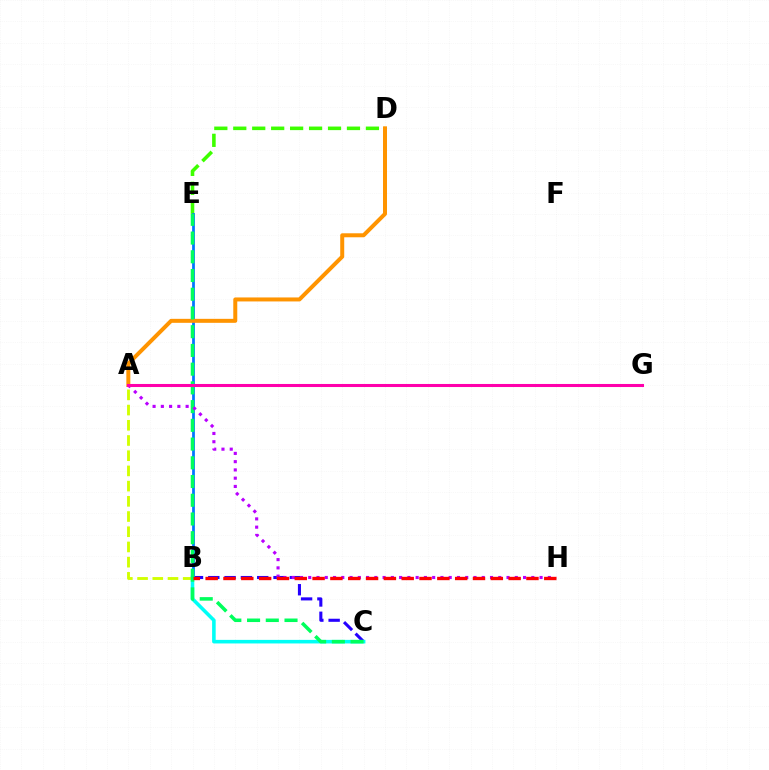{('D', 'E'): [{'color': '#3dff00', 'line_style': 'dashed', 'thickness': 2.57}], ('B', 'C'): [{'color': '#2500ff', 'line_style': 'dashed', 'thickness': 2.22}, {'color': '#00fff6', 'line_style': 'solid', 'thickness': 2.57}], ('B', 'E'): [{'color': '#0074ff', 'line_style': 'solid', 'thickness': 1.97}], ('A', 'D'): [{'color': '#ff9400', 'line_style': 'solid', 'thickness': 2.87}], ('A', 'B'): [{'color': '#d1ff00', 'line_style': 'dashed', 'thickness': 2.07}], ('C', 'E'): [{'color': '#00ff5c', 'line_style': 'dashed', 'thickness': 2.54}], ('A', 'H'): [{'color': '#b900ff', 'line_style': 'dotted', 'thickness': 2.24}], ('A', 'G'): [{'color': '#ff00ac', 'line_style': 'solid', 'thickness': 2.2}], ('B', 'H'): [{'color': '#ff0000', 'line_style': 'dashed', 'thickness': 2.42}]}